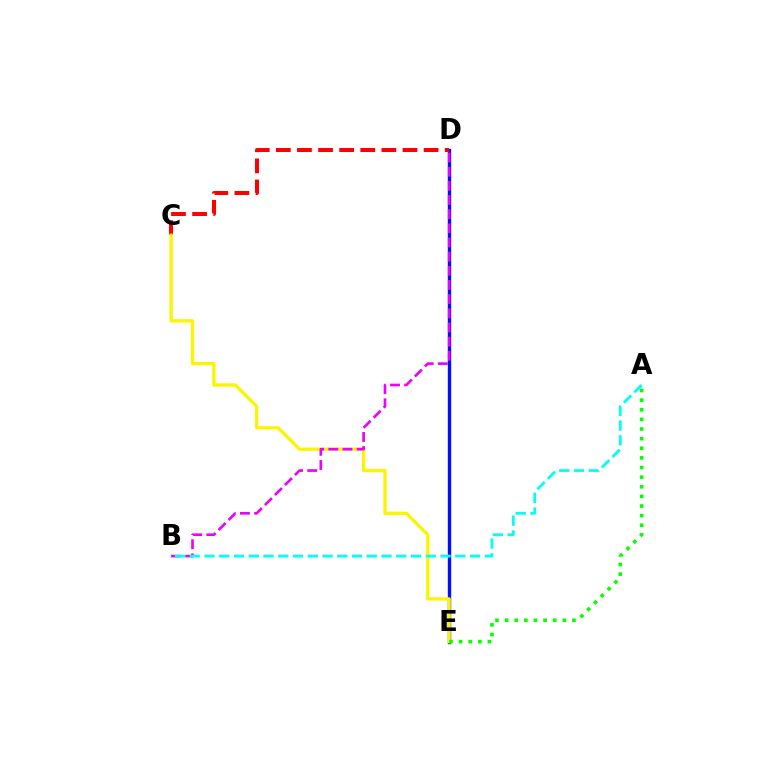{('D', 'E'): [{'color': '#0010ff', 'line_style': 'solid', 'thickness': 2.44}], ('C', 'D'): [{'color': '#ff0000', 'line_style': 'dashed', 'thickness': 2.87}], ('C', 'E'): [{'color': '#fcf500', 'line_style': 'solid', 'thickness': 2.37}], ('B', 'D'): [{'color': '#ee00ff', 'line_style': 'dashed', 'thickness': 1.92}], ('A', 'B'): [{'color': '#00fff6', 'line_style': 'dashed', 'thickness': 2.0}], ('A', 'E'): [{'color': '#08ff00', 'line_style': 'dotted', 'thickness': 2.62}]}